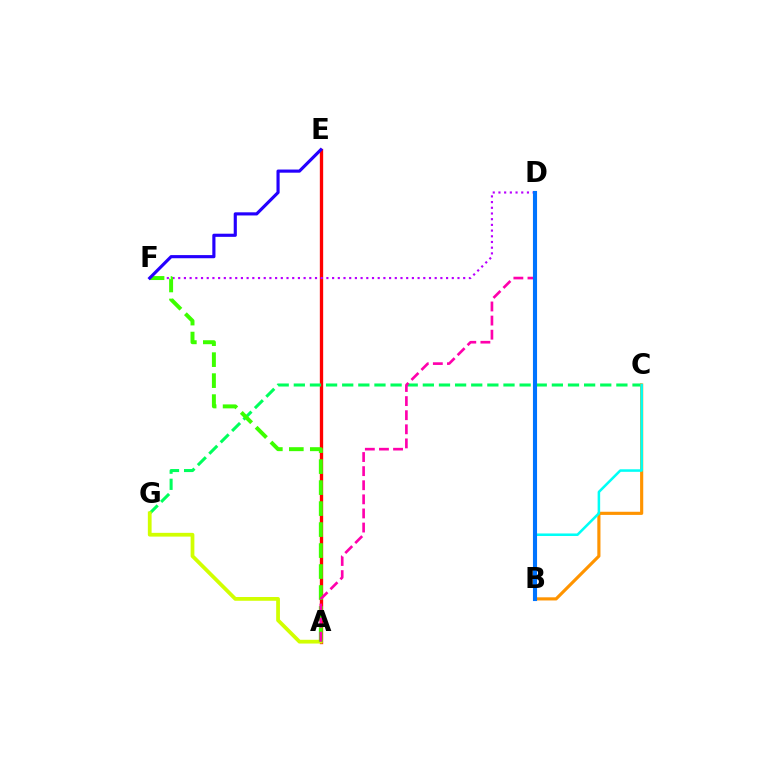{('A', 'E'): [{'color': '#ff0000', 'line_style': 'solid', 'thickness': 2.4}], ('C', 'G'): [{'color': '#00ff5c', 'line_style': 'dashed', 'thickness': 2.19}], ('A', 'G'): [{'color': '#d1ff00', 'line_style': 'solid', 'thickness': 2.71}], ('D', 'F'): [{'color': '#b900ff', 'line_style': 'dotted', 'thickness': 1.55}], ('B', 'C'): [{'color': '#ff9400', 'line_style': 'solid', 'thickness': 2.26}, {'color': '#00fff6', 'line_style': 'solid', 'thickness': 1.83}], ('A', 'F'): [{'color': '#3dff00', 'line_style': 'dashed', 'thickness': 2.85}], ('A', 'D'): [{'color': '#ff00ac', 'line_style': 'dashed', 'thickness': 1.92}], ('B', 'D'): [{'color': '#0074ff', 'line_style': 'solid', 'thickness': 2.96}], ('E', 'F'): [{'color': '#2500ff', 'line_style': 'solid', 'thickness': 2.26}]}